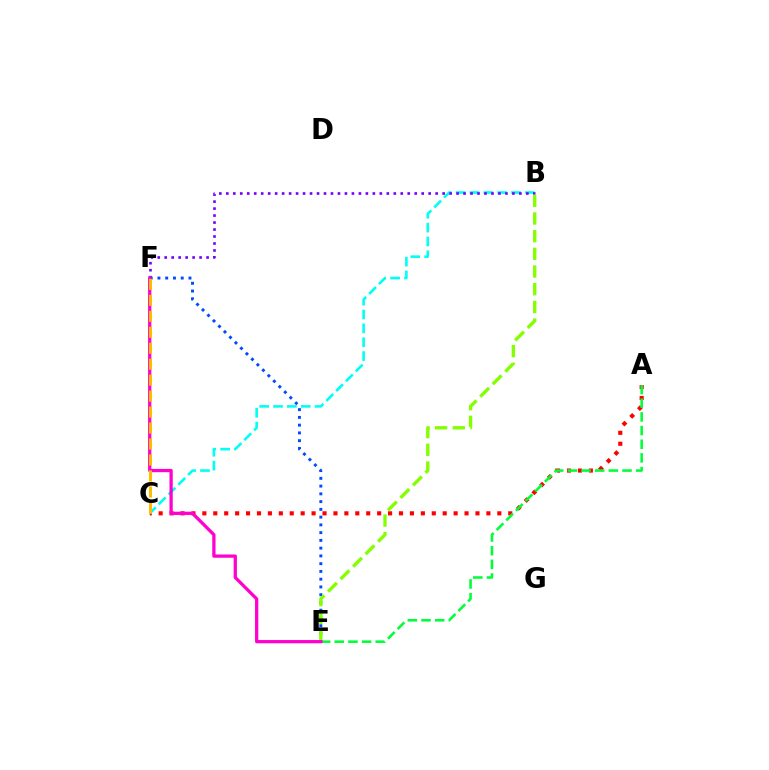{('A', 'C'): [{'color': '#ff0000', 'line_style': 'dotted', 'thickness': 2.97}], ('B', 'C'): [{'color': '#00fff6', 'line_style': 'dashed', 'thickness': 1.88}], ('B', 'F'): [{'color': '#7200ff', 'line_style': 'dotted', 'thickness': 1.9}], ('E', 'F'): [{'color': '#004bff', 'line_style': 'dotted', 'thickness': 2.11}, {'color': '#ff00cf', 'line_style': 'solid', 'thickness': 2.35}], ('B', 'E'): [{'color': '#84ff00', 'line_style': 'dashed', 'thickness': 2.4}], ('A', 'E'): [{'color': '#00ff39', 'line_style': 'dashed', 'thickness': 1.86}], ('C', 'F'): [{'color': '#ffbd00', 'line_style': 'dashed', 'thickness': 2.17}]}